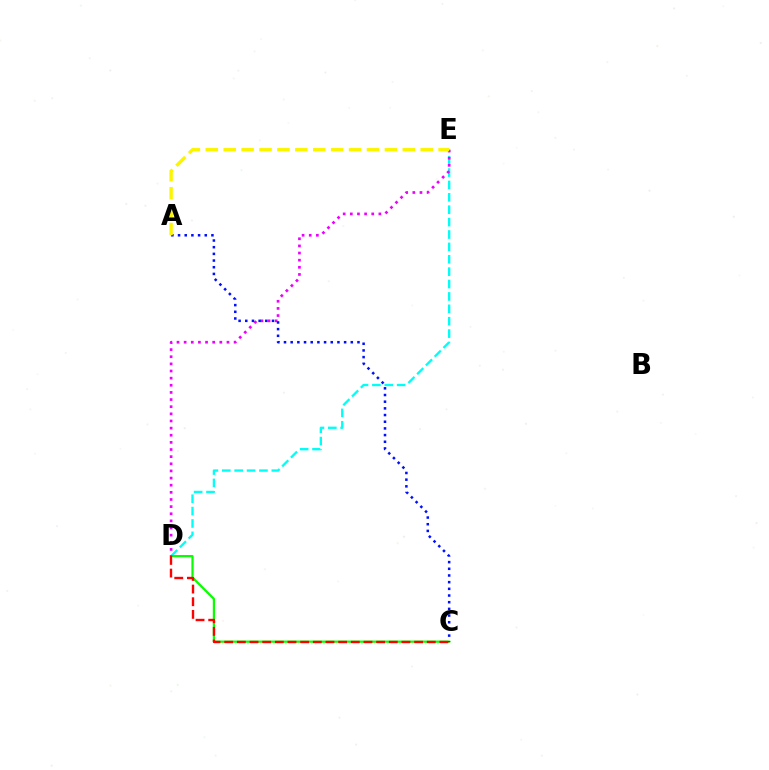{('D', 'E'): [{'color': '#00fff6', 'line_style': 'dashed', 'thickness': 1.68}, {'color': '#ee00ff', 'line_style': 'dotted', 'thickness': 1.94}], ('C', 'D'): [{'color': '#08ff00', 'line_style': 'solid', 'thickness': 1.6}, {'color': '#ff0000', 'line_style': 'dashed', 'thickness': 1.72}], ('A', 'C'): [{'color': '#0010ff', 'line_style': 'dotted', 'thickness': 1.81}], ('A', 'E'): [{'color': '#fcf500', 'line_style': 'dashed', 'thickness': 2.43}]}